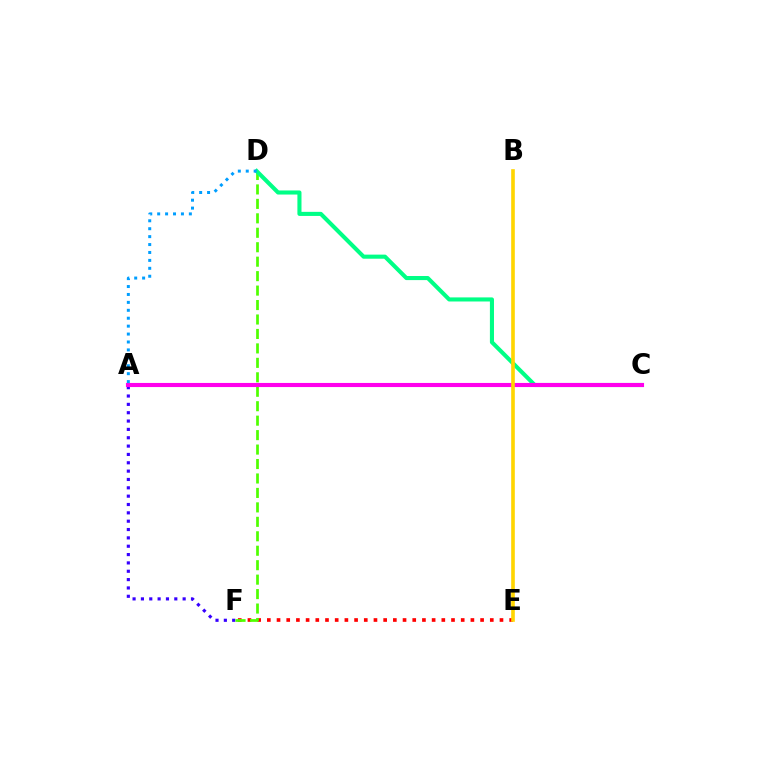{('E', 'F'): [{'color': '#ff0000', 'line_style': 'dotted', 'thickness': 2.63}], ('A', 'F'): [{'color': '#3700ff', 'line_style': 'dotted', 'thickness': 2.27}], ('D', 'F'): [{'color': '#4fff00', 'line_style': 'dashed', 'thickness': 1.96}], ('C', 'D'): [{'color': '#00ff86', 'line_style': 'solid', 'thickness': 2.94}], ('A', 'C'): [{'color': '#ff00ed', 'line_style': 'solid', 'thickness': 2.96}], ('A', 'D'): [{'color': '#009eff', 'line_style': 'dotted', 'thickness': 2.15}], ('B', 'E'): [{'color': '#ffd500', 'line_style': 'solid', 'thickness': 2.62}]}